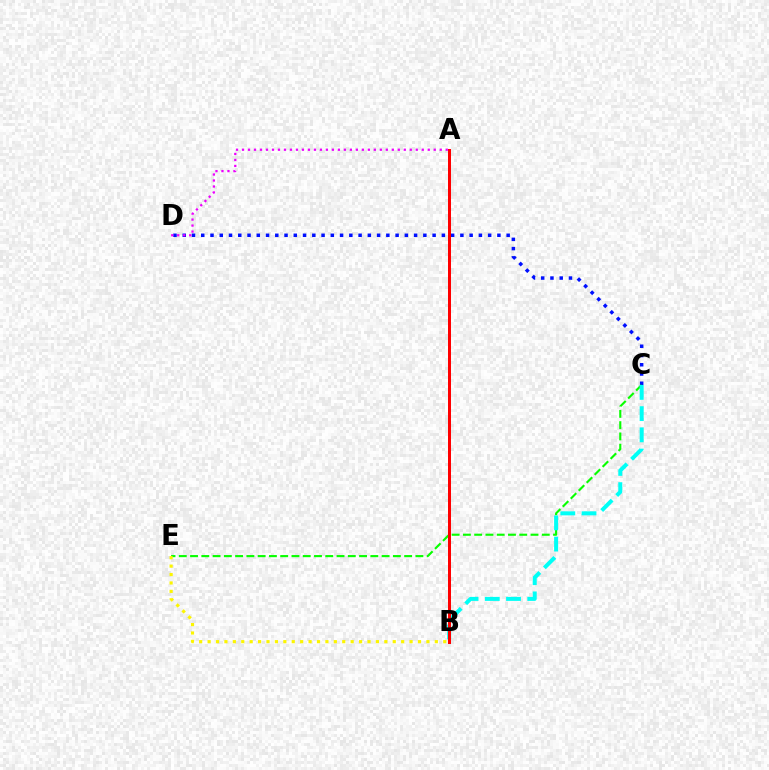{('C', 'D'): [{'color': '#0010ff', 'line_style': 'dotted', 'thickness': 2.51}], ('C', 'E'): [{'color': '#08ff00', 'line_style': 'dashed', 'thickness': 1.53}], ('B', 'C'): [{'color': '#00fff6', 'line_style': 'dashed', 'thickness': 2.88}], ('B', 'E'): [{'color': '#fcf500', 'line_style': 'dotted', 'thickness': 2.29}], ('A', 'B'): [{'color': '#ff0000', 'line_style': 'solid', 'thickness': 2.16}], ('A', 'D'): [{'color': '#ee00ff', 'line_style': 'dotted', 'thickness': 1.63}]}